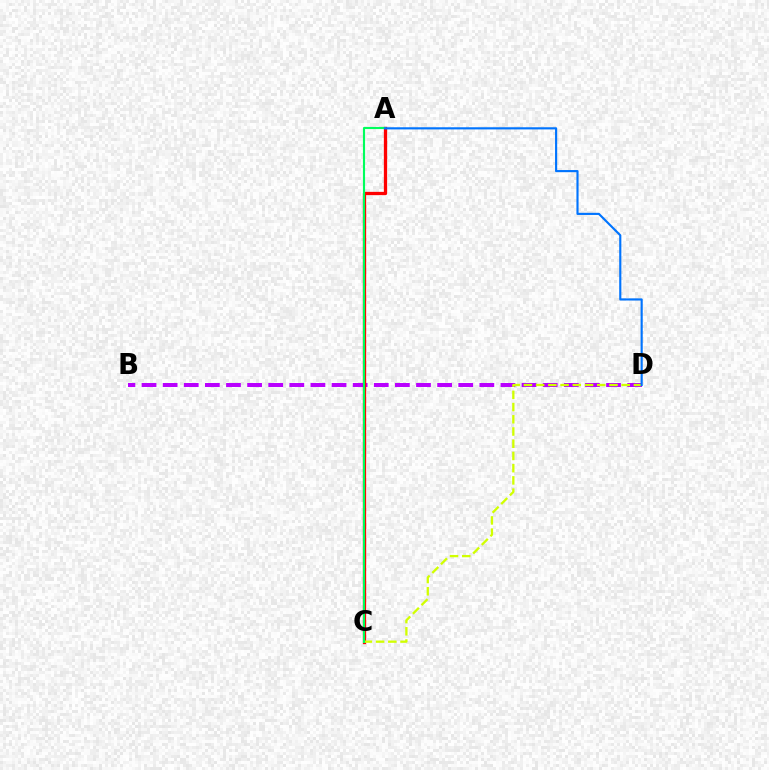{('B', 'D'): [{'color': '#b900ff', 'line_style': 'dashed', 'thickness': 2.87}], ('A', 'C'): [{'color': '#ff0000', 'line_style': 'solid', 'thickness': 2.37}, {'color': '#00ff5c', 'line_style': 'solid', 'thickness': 1.53}], ('C', 'D'): [{'color': '#d1ff00', 'line_style': 'dashed', 'thickness': 1.66}], ('A', 'D'): [{'color': '#0074ff', 'line_style': 'solid', 'thickness': 1.54}]}